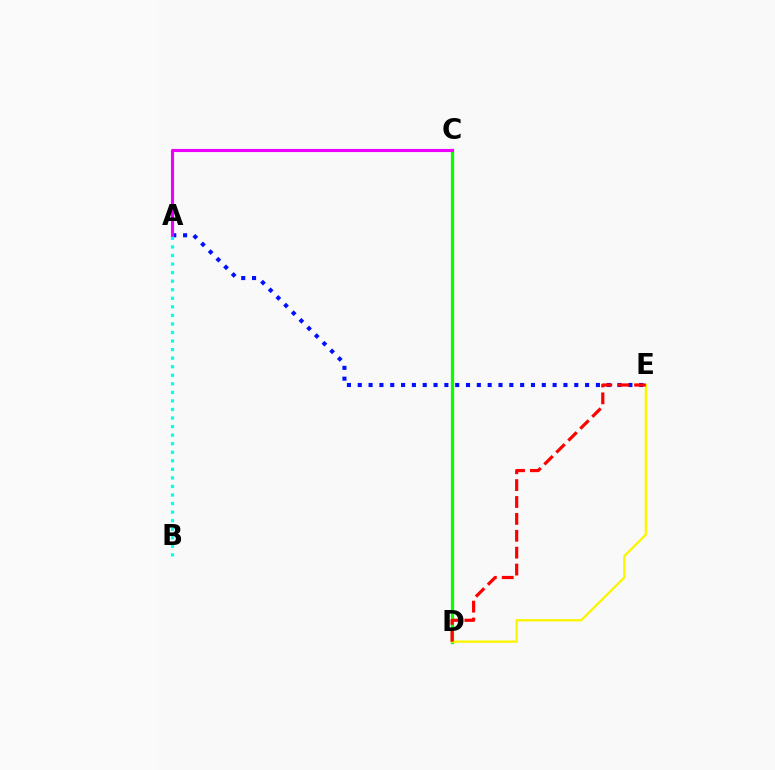{('A', 'E'): [{'color': '#0010ff', 'line_style': 'dotted', 'thickness': 2.94}], ('C', 'D'): [{'color': '#08ff00', 'line_style': 'solid', 'thickness': 2.35}], ('A', 'C'): [{'color': '#ee00ff', 'line_style': 'solid', 'thickness': 2.24}], ('D', 'E'): [{'color': '#fcf500', 'line_style': 'solid', 'thickness': 1.67}, {'color': '#ff0000', 'line_style': 'dashed', 'thickness': 2.29}], ('A', 'B'): [{'color': '#00fff6', 'line_style': 'dotted', 'thickness': 2.32}]}